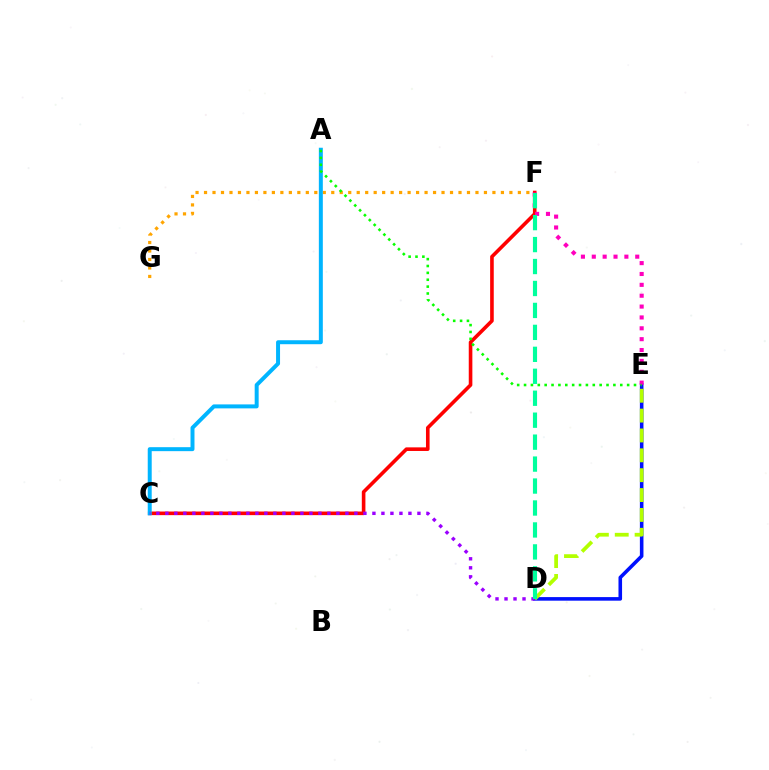{('F', 'G'): [{'color': '#ffa500', 'line_style': 'dotted', 'thickness': 2.3}], ('D', 'E'): [{'color': '#0010ff', 'line_style': 'solid', 'thickness': 2.58}, {'color': '#b3ff00', 'line_style': 'dashed', 'thickness': 2.7}], ('C', 'F'): [{'color': '#ff0000', 'line_style': 'solid', 'thickness': 2.6}], ('E', 'F'): [{'color': '#ff00bd', 'line_style': 'dotted', 'thickness': 2.95}], ('A', 'C'): [{'color': '#00b5ff', 'line_style': 'solid', 'thickness': 2.86}], ('A', 'E'): [{'color': '#08ff00', 'line_style': 'dotted', 'thickness': 1.87}], ('C', 'D'): [{'color': '#9b00ff', 'line_style': 'dotted', 'thickness': 2.45}], ('D', 'F'): [{'color': '#00ff9d', 'line_style': 'dashed', 'thickness': 2.98}]}